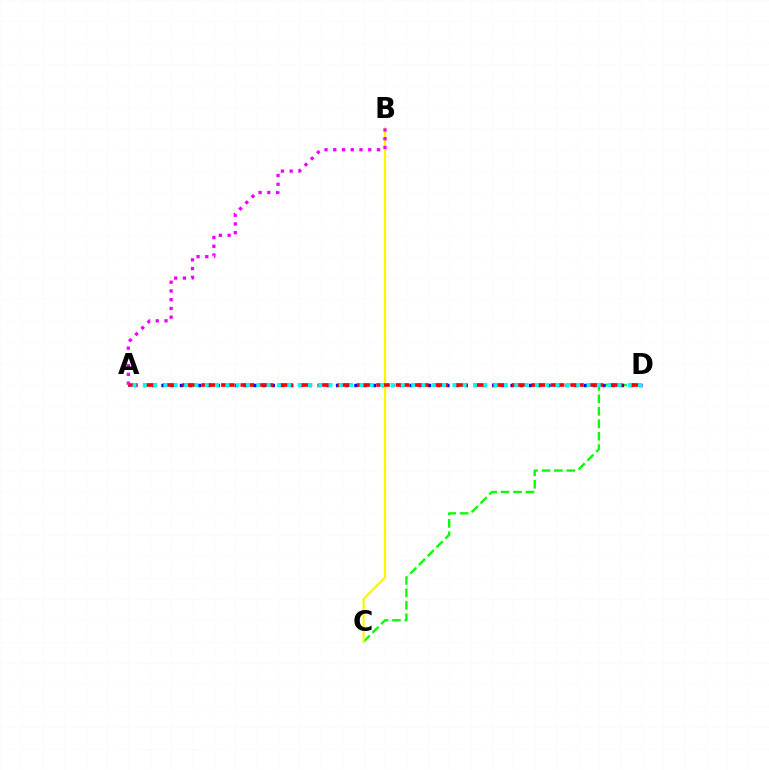{('C', 'D'): [{'color': '#08ff00', 'line_style': 'dashed', 'thickness': 1.69}], ('A', 'D'): [{'color': '#0010ff', 'line_style': 'dotted', 'thickness': 2.5}, {'color': '#ff0000', 'line_style': 'dashed', 'thickness': 2.64}, {'color': '#00fff6', 'line_style': 'dotted', 'thickness': 2.8}], ('B', 'C'): [{'color': '#fcf500', 'line_style': 'solid', 'thickness': 1.57}], ('A', 'B'): [{'color': '#ee00ff', 'line_style': 'dotted', 'thickness': 2.38}]}